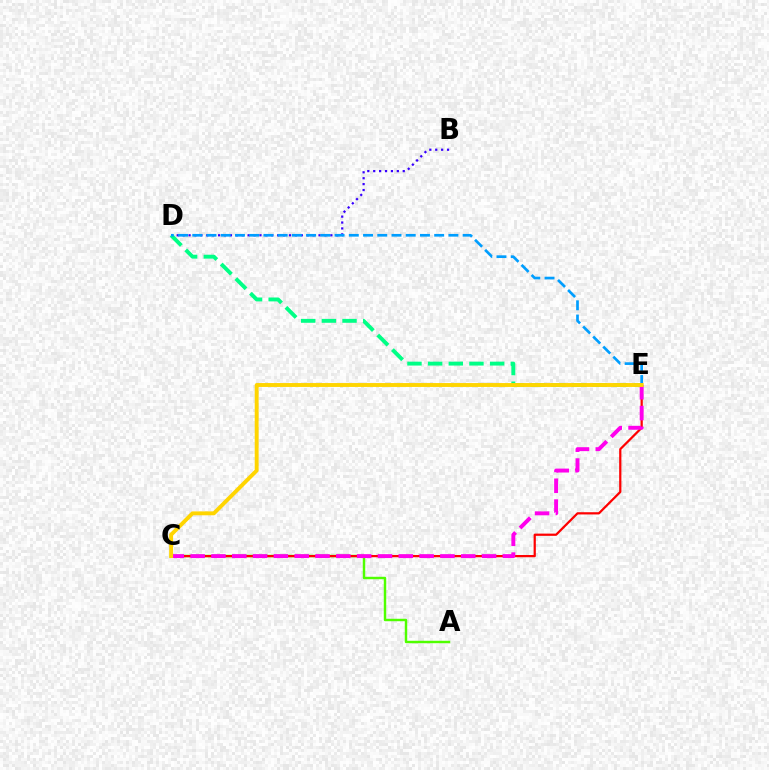{('B', 'D'): [{'color': '#3700ff', 'line_style': 'dotted', 'thickness': 1.6}], ('A', 'C'): [{'color': '#4fff00', 'line_style': 'solid', 'thickness': 1.76}], ('C', 'E'): [{'color': '#ff0000', 'line_style': 'solid', 'thickness': 1.6}, {'color': '#ff00ed', 'line_style': 'dashed', 'thickness': 2.83}, {'color': '#ffd500', 'line_style': 'solid', 'thickness': 2.81}], ('D', 'E'): [{'color': '#00ff86', 'line_style': 'dashed', 'thickness': 2.81}, {'color': '#009eff', 'line_style': 'dashed', 'thickness': 1.93}]}